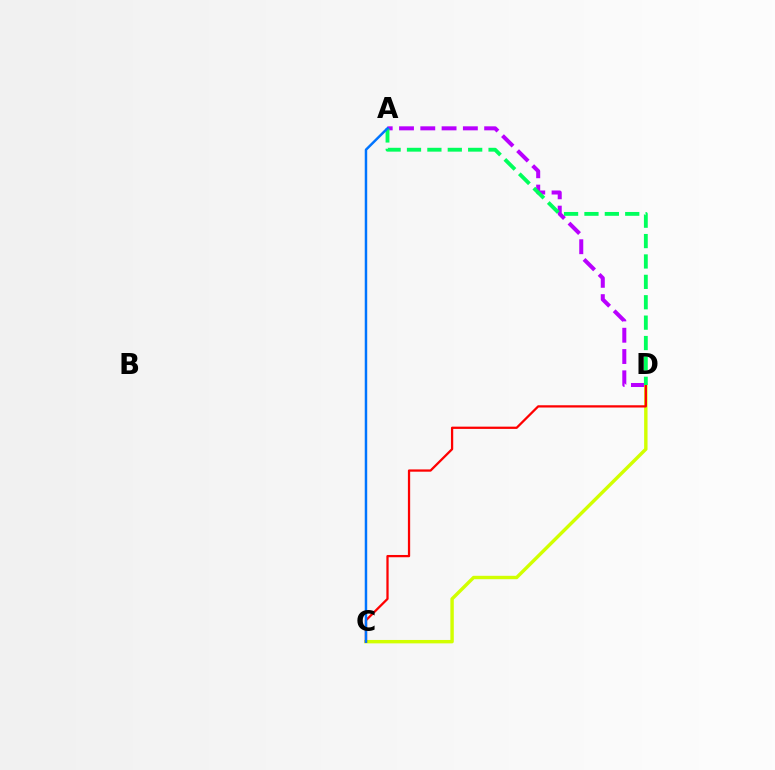{('A', 'D'): [{'color': '#b900ff', 'line_style': 'dashed', 'thickness': 2.89}, {'color': '#00ff5c', 'line_style': 'dashed', 'thickness': 2.77}], ('C', 'D'): [{'color': '#d1ff00', 'line_style': 'solid', 'thickness': 2.45}, {'color': '#ff0000', 'line_style': 'solid', 'thickness': 1.63}], ('A', 'C'): [{'color': '#0074ff', 'line_style': 'solid', 'thickness': 1.78}]}